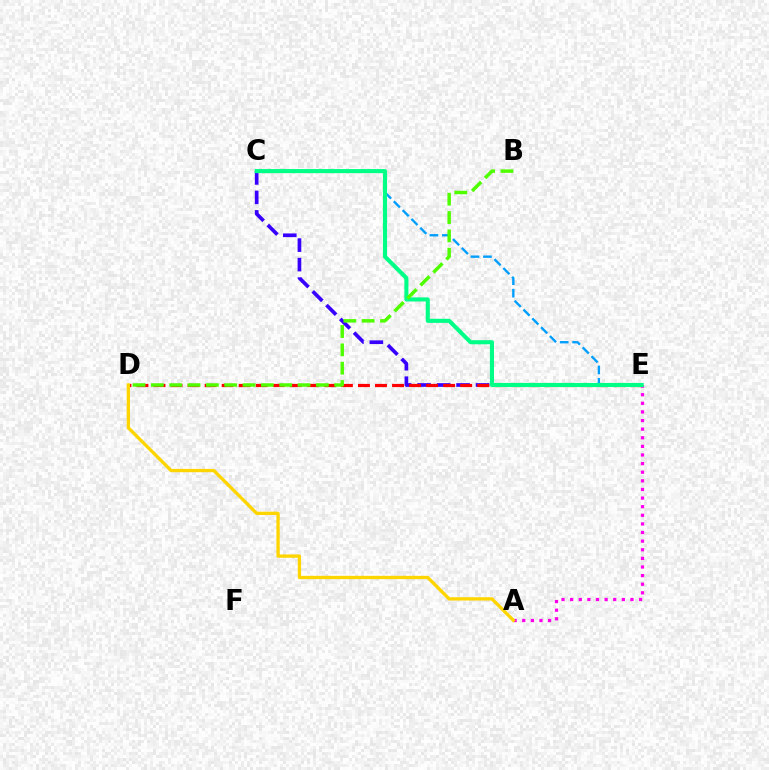{('C', 'E'): [{'color': '#009eff', 'line_style': 'dashed', 'thickness': 1.69}, {'color': '#3700ff', 'line_style': 'dashed', 'thickness': 2.65}, {'color': '#00ff86', 'line_style': 'solid', 'thickness': 2.95}], ('A', 'E'): [{'color': '#ff00ed', 'line_style': 'dotted', 'thickness': 2.34}], ('D', 'E'): [{'color': '#ff0000', 'line_style': 'dashed', 'thickness': 2.31}], ('B', 'D'): [{'color': '#4fff00', 'line_style': 'dashed', 'thickness': 2.49}], ('A', 'D'): [{'color': '#ffd500', 'line_style': 'solid', 'thickness': 2.38}]}